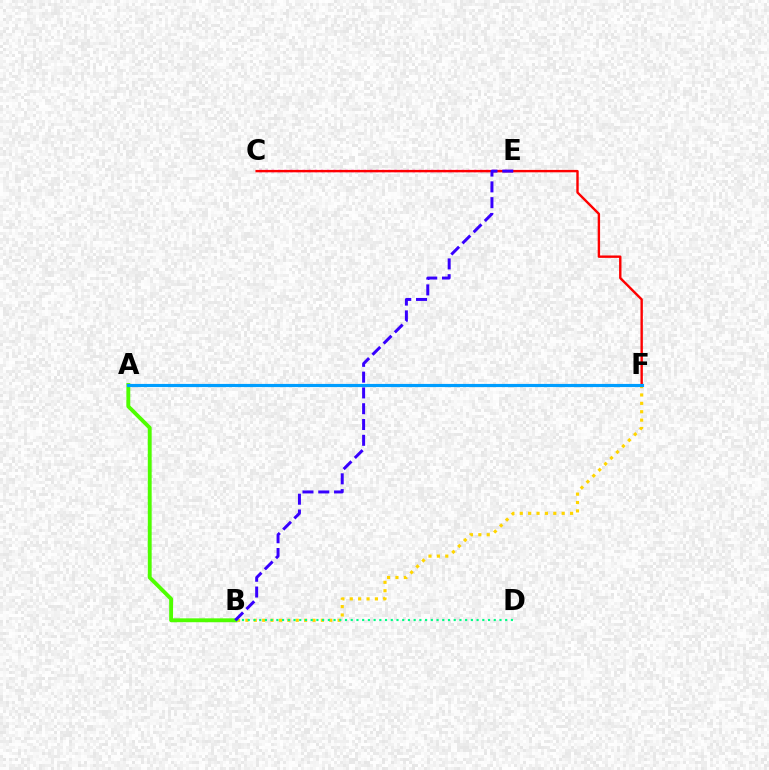{('B', 'F'): [{'color': '#ffd500', 'line_style': 'dotted', 'thickness': 2.28}], ('C', 'E'): [{'color': '#ff00ed', 'line_style': 'dotted', 'thickness': 1.66}], ('C', 'F'): [{'color': '#ff0000', 'line_style': 'solid', 'thickness': 1.73}], ('B', 'D'): [{'color': '#00ff86', 'line_style': 'dotted', 'thickness': 1.55}], ('A', 'B'): [{'color': '#4fff00', 'line_style': 'solid', 'thickness': 2.79}], ('B', 'E'): [{'color': '#3700ff', 'line_style': 'dashed', 'thickness': 2.15}], ('A', 'F'): [{'color': '#009eff', 'line_style': 'solid', 'thickness': 2.27}]}